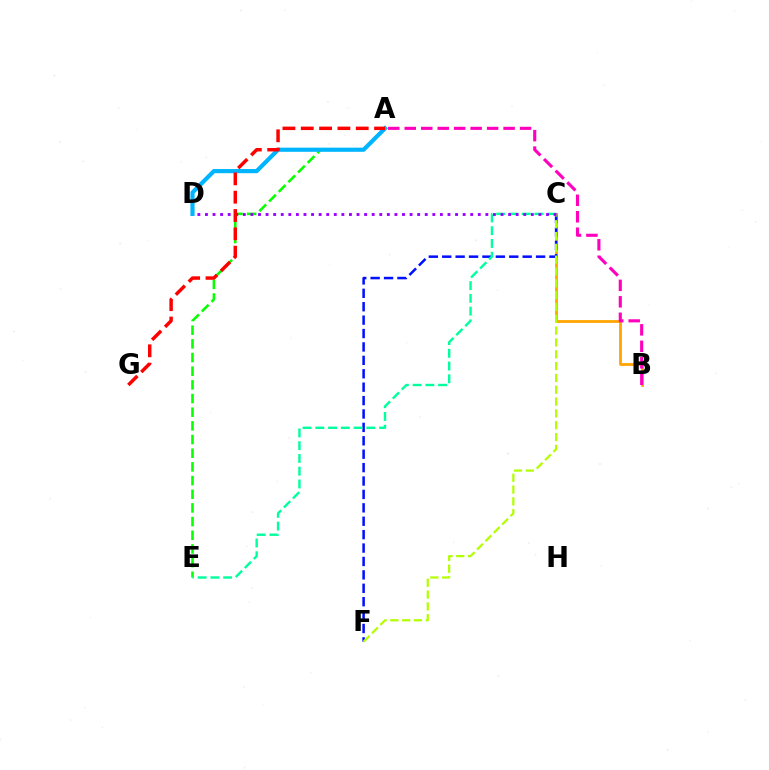{('B', 'C'): [{'color': '#ffa500', 'line_style': 'solid', 'thickness': 2.01}], ('A', 'E'): [{'color': '#08ff00', 'line_style': 'dashed', 'thickness': 1.86}], ('A', 'B'): [{'color': '#ff00bd', 'line_style': 'dashed', 'thickness': 2.24}], ('C', 'F'): [{'color': '#0010ff', 'line_style': 'dashed', 'thickness': 1.82}, {'color': '#b3ff00', 'line_style': 'dashed', 'thickness': 1.61}], ('A', 'D'): [{'color': '#00b5ff', 'line_style': 'solid', 'thickness': 3.0}], ('C', 'E'): [{'color': '#00ff9d', 'line_style': 'dashed', 'thickness': 1.73}], ('C', 'D'): [{'color': '#9b00ff', 'line_style': 'dotted', 'thickness': 2.06}], ('A', 'G'): [{'color': '#ff0000', 'line_style': 'dashed', 'thickness': 2.49}]}